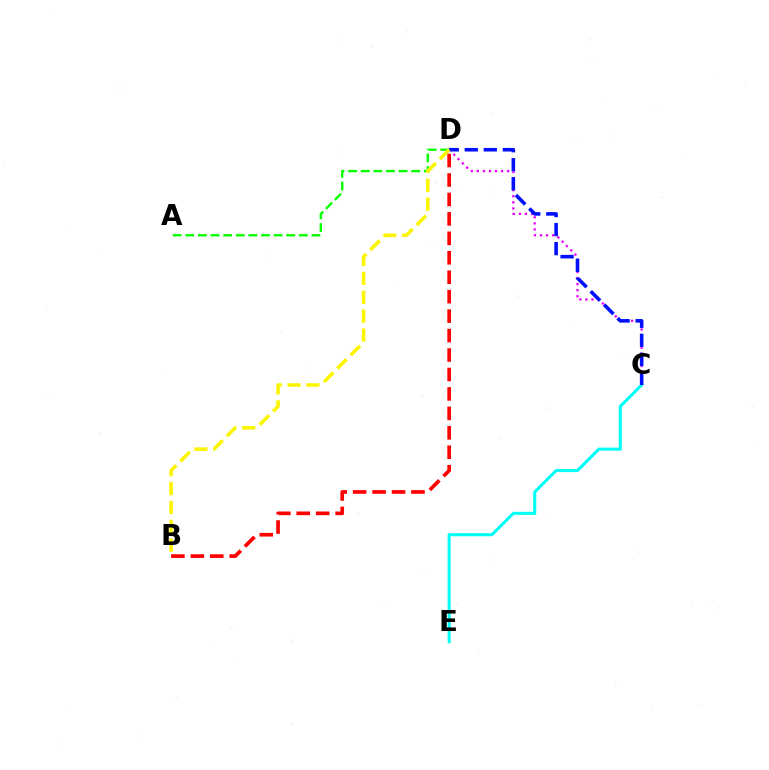{('A', 'D'): [{'color': '#08ff00', 'line_style': 'dashed', 'thickness': 1.71}], ('C', 'D'): [{'color': '#ee00ff', 'line_style': 'dotted', 'thickness': 1.65}, {'color': '#0010ff', 'line_style': 'dashed', 'thickness': 2.58}], ('C', 'E'): [{'color': '#00fff6', 'line_style': 'solid', 'thickness': 2.21}], ('B', 'D'): [{'color': '#ff0000', 'line_style': 'dashed', 'thickness': 2.64}, {'color': '#fcf500', 'line_style': 'dashed', 'thickness': 2.57}]}